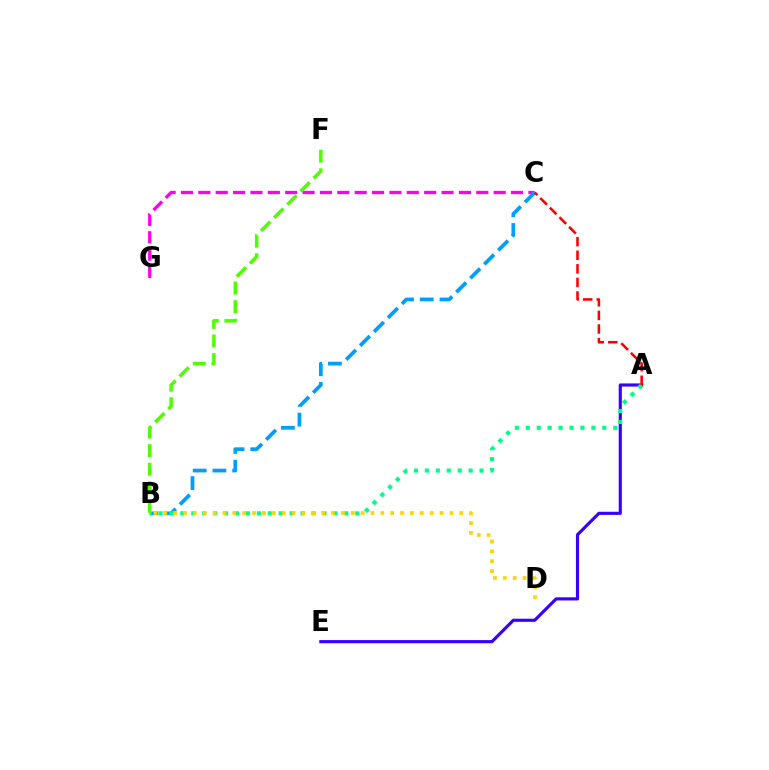{('C', 'G'): [{'color': '#ff00ed', 'line_style': 'dashed', 'thickness': 2.36}], ('B', 'C'): [{'color': '#009eff', 'line_style': 'dashed', 'thickness': 2.68}], ('A', 'E'): [{'color': '#3700ff', 'line_style': 'solid', 'thickness': 2.26}], ('A', 'B'): [{'color': '#00ff86', 'line_style': 'dotted', 'thickness': 2.97}], ('A', 'C'): [{'color': '#ff0000', 'line_style': 'dashed', 'thickness': 1.85}], ('B', 'F'): [{'color': '#4fff00', 'line_style': 'dashed', 'thickness': 2.53}], ('B', 'D'): [{'color': '#ffd500', 'line_style': 'dotted', 'thickness': 2.68}]}